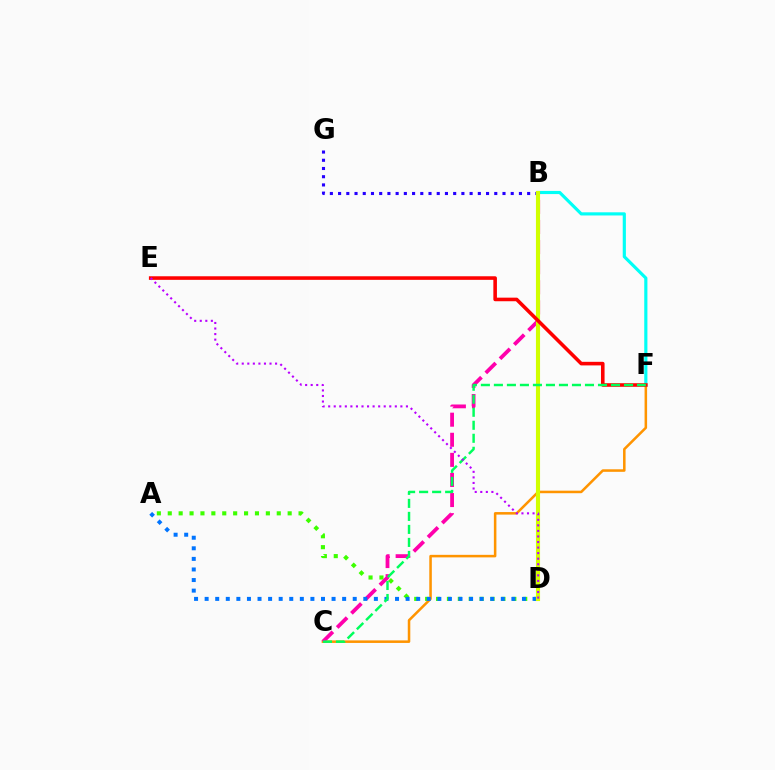{('A', 'D'): [{'color': '#3dff00', 'line_style': 'dotted', 'thickness': 2.96}, {'color': '#0074ff', 'line_style': 'dotted', 'thickness': 2.87}], ('C', 'F'): [{'color': '#ff9400', 'line_style': 'solid', 'thickness': 1.83}, {'color': '#00ff5c', 'line_style': 'dashed', 'thickness': 1.77}], ('B', 'G'): [{'color': '#2500ff', 'line_style': 'dotted', 'thickness': 2.23}], ('B', 'F'): [{'color': '#00fff6', 'line_style': 'solid', 'thickness': 2.28}], ('B', 'C'): [{'color': '#ff00ac', 'line_style': 'dashed', 'thickness': 2.73}], ('B', 'D'): [{'color': '#d1ff00', 'line_style': 'solid', 'thickness': 2.96}], ('E', 'F'): [{'color': '#ff0000', 'line_style': 'solid', 'thickness': 2.58}], ('D', 'E'): [{'color': '#b900ff', 'line_style': 'dotted', 'thickness': 1.51}]}